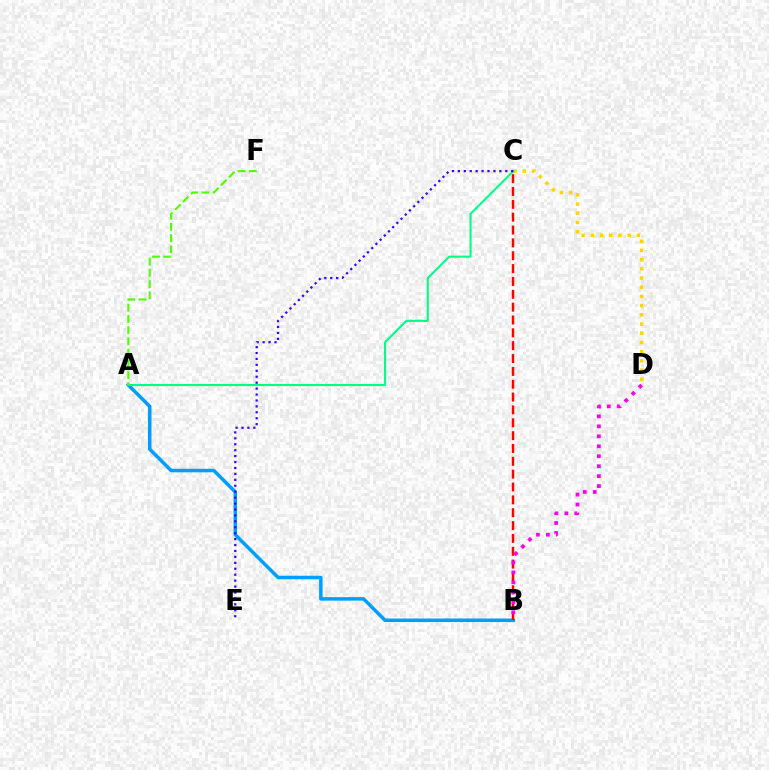{('C', 'D'): [{'color': '#ffd500', 'line_style': 'dotted', 'thickness': 2.5}], ('A', 'B'): [{'color': '#009eff', 'line_style': 'solid', 'thickness': 2.52}], ('B', 'C'): [{'color': '#ff0000', 'line_style': 'dashed', 'thickness': 1.75}], ('A', 'C'): [{'color': '#00ff86', 'line_style': 'solid', 'thickness': 1.5}], ('A', 'F'): [{'color': '#4fff00', 'line_style': 'dashed', 'thickness': 1.53}], ('C', 'E'): [{'color': '#3700ff', 'line_style': 'dotted', 'thickness': 1.61}], ('B', 'D'): [{'color': '#ff00ed', 'line_style': 'dotted', 'thickness': 2.71}]}